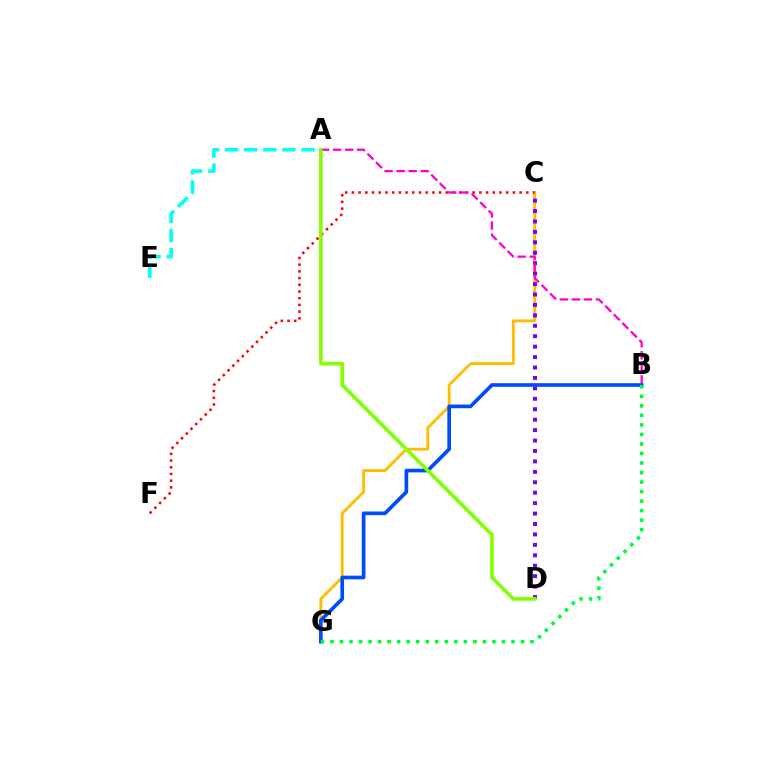{('C', 'G'): [{'color': '#ffbd00', 'line_style': 'solid', 'thickness': 2.06}], ('C', 'F'): [{'color': '#ff0000', 'line_style': 'dotted', 'thickness': 1.82}], ('C', 'D'): [{'color': '#7200ff', 'line_style': 'dotted', 'thickness': 2.83}], ('A', 'B'): [{'color': '#ff00cf', 'line_style': 'dashed', 'thickness': 1.64}], ('B', 'G'): [{'color': '#004bff', 'line_style': 'solid', 'thickness': 2.64}, {'color': '#00ff39', 'line_style': 'dotted', 'thickness': 2.59}], ('A', 'E'): [{'color': '#00fff6', 'line_style': 'dashed', 'thickness': 2.6}], ('A', 'D'): [{'color': '#84ff00', 'line_style': 'solid', 'thickness': 2.64}]}